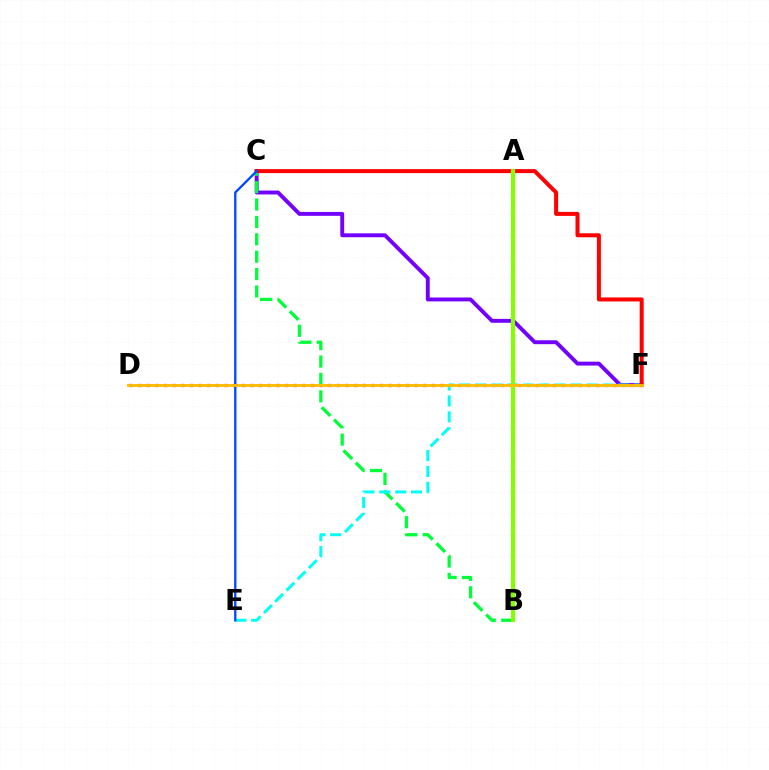{('C', 'F'): [{'color': '#7200ff', 'line_style': 'solid', 'thickness': 2.81}, {'color': '#ff0000', 'line_style': 'solid', 'thickness': 2.88}], ('D', 'F'): [{'color': '#ff00cf', 'line_style': 'dotted', 'thickness': 2.35}, {'color': '#ffbd00', 'line_style': 'solid', 'thickness': 2.04}], ('B', 'C'): [{'color': '#00ff39', 'line_style': 'dashed', 'thickness': 2.36}], ('E', 'F'): [{'color': '#00fff6', 'line_style': 'dashed', 'thickness': 2.16}], ('A', 'B'): [{'color': '#84ff00', 'line_style': 'solid', 'thickness': 2.98}], ('C', 'E'): [{'color': '#004bff', 'line_style': 'solid', 'thickness': 1.68}]}